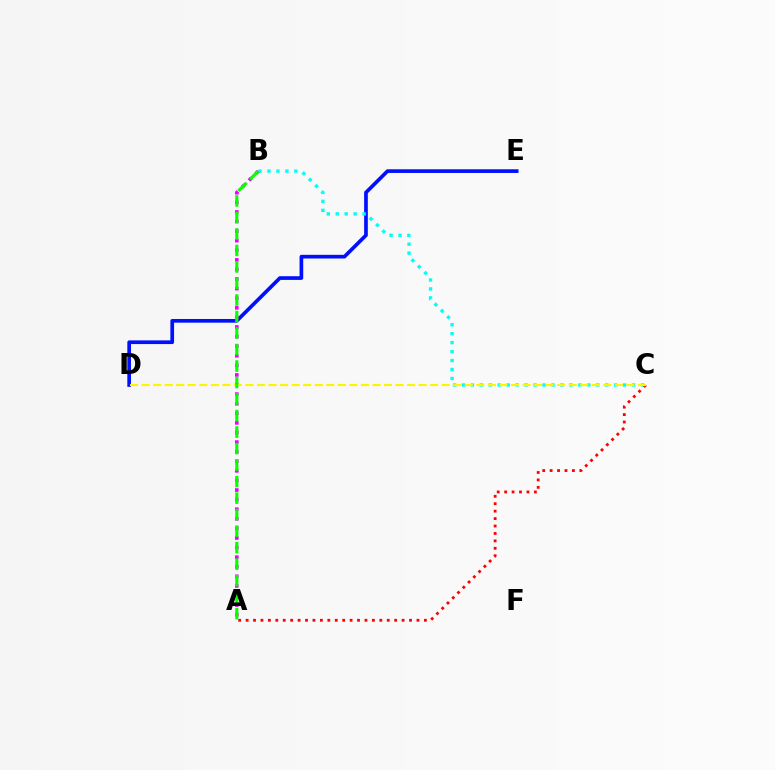{('D', 'E'): [{'color': '#0010ff', 'line_style': 'solid', 'thickness': 2.65}], ('B', 'C'): [{'color': '#00fff6', 'line_style': 'dotted', 'thickness': 2.43}], ('A', 'B'): [{'color': '#ee00ff', 'line_style': 'dotted', 'thickness': 2.61}, {'color': '#08ff00', 'line_style': 'dashed', 'thickness': 2.24}], ('A', 'C'): [{'color': '#ff0000', 'line_style': 'dotted', 'thickness': 2.02}], ('C', 'D'): [{'color': '#fcf500', 'line_style': 'dashed', 'thickness': 1.57}]}